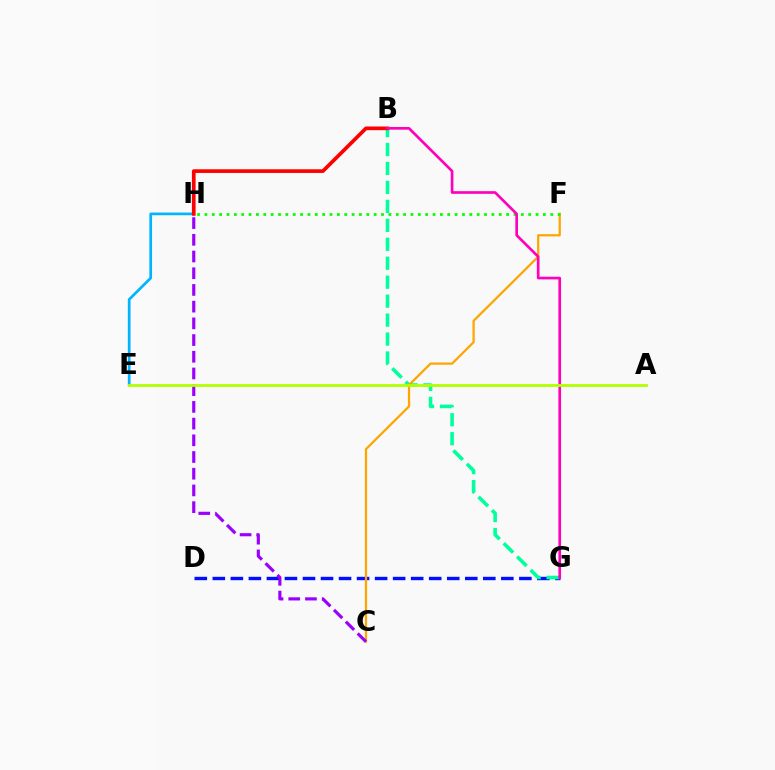{('D', 'G'): [{'color': '#0010ff', 'line_style': 'dashed', 'thickness': 2.45}], ('B', 'G'): [{'color': '#00ff9d', 'line_style': 'dashed', 'thickness': 2.58}, {'color': '#ff00bd', 'line_style': 'solid', 'thickness': 1.92}], ('C', 'F'): [{'color': '#ffa500', 'line_style': 'solid', 'thickness': 1.62}], ('E', 'H'): [{'color': '#00b5ff', 'line_style': 'solid', 'thickness': 1.95}], ('B', 'H'): [{'color': '#ff0000', 'line_style': 'solid', 'thickness': 2.65}], ('F', 'H'): [{'color': '#08ff00', 'line_style': 'dotted', 'thickness': 2.0}], ('C', 'H'): [{'color': '#9b00ff', 'line_style': 'dashed', 'thickness': 2.27}], ('A', 'E'): [{'color': '#b3ff00', 'line_style': 'solid', 'thickness': 2.02}]}